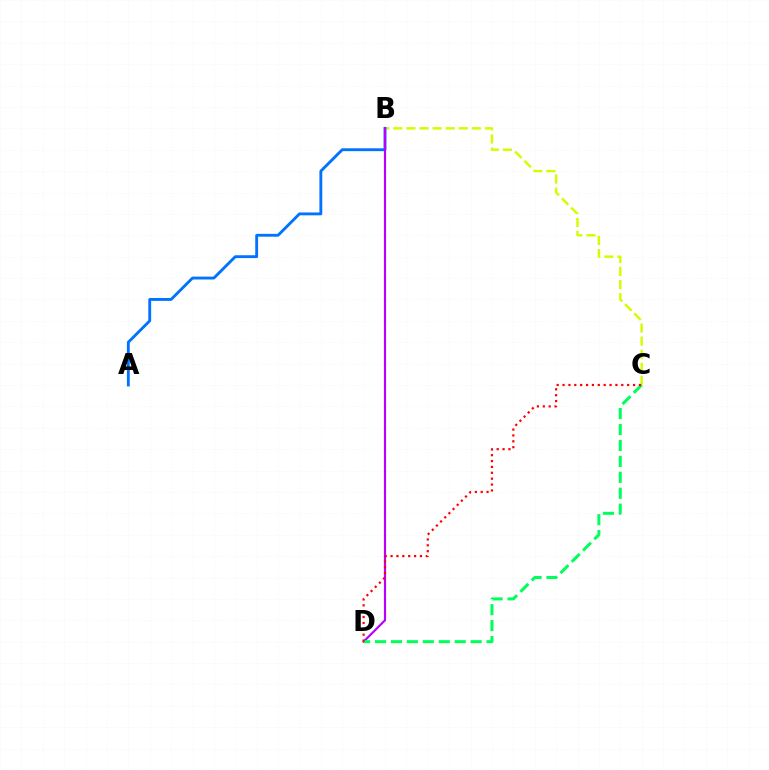{('B', 'C'): [{'color': '#d1ff00', 'line_style': 'dashed', 'thickness': 1.78}], ('A', 'B'): [{'color': '#0074ff', 'line_style': 'solid', 'thickness': 2.06}], ('B', 'D'): [{'color': '#b900ff', 'line_style': 'solid', 'thickness': 1.55}], ('C', 'D'): [{'color': '#00ff5c', 'line_style': 'dashed', 'thickness': 2.16}, {'color': '#ff0000', 'line_style': 'dotted', 'thickness': 1.6}]}